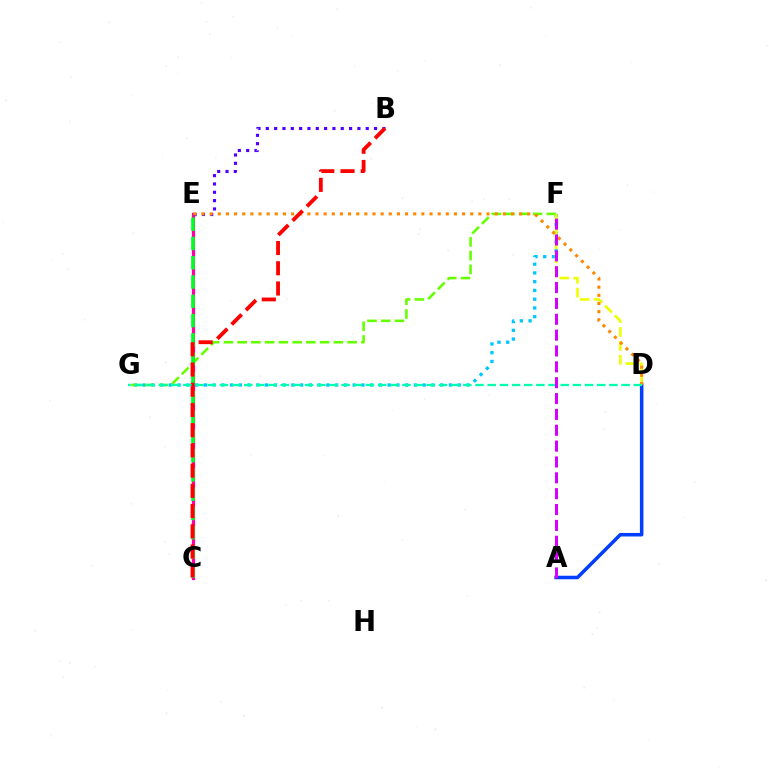{('C', 'E'): [{'color': '#ff00a0', 'line_style': 'solid', 'thickness': 2.34}, {'color': '#00ff27', 'line_style': 'dashed', 'thickness': 2.62}], ('F', 'G'): [{'color': '#00c7ff', 'line_style': 'dotted', 'thickness': 2.38}, {'color': '#66ff00', 'line_style': 'dashed', 'thickness': 1.87}], ('B', 'E'): [{'color': '#4f00ff', 'line_style': 'dotted', 'thickness': 2.26}], ('A', 'D'): [{'color': '#003fff', 'line_style': 'solid', 'thickness': 2.54}], ('D', 'F'): [{'color': '#eeff00', 'line_style': 'dashed', 'thickness': 1.89}], ('D', 'E'): [{'color': '#ff8800', 'line_style': 'dotted', 'thickness': 2.21}], ('B', 'C'): [{'color': '#ff0000', 'line_style': 'dashed', 'thickness': 2.75}], ('D', 'G'): [{'color': '#00ffaf', 'line_style': 'dashed', 'thickness': 1.65}], ('A', 'F'): [{'color': '#d600ff', 'line_style': 'dashed', 'thickness': 2.15}]}